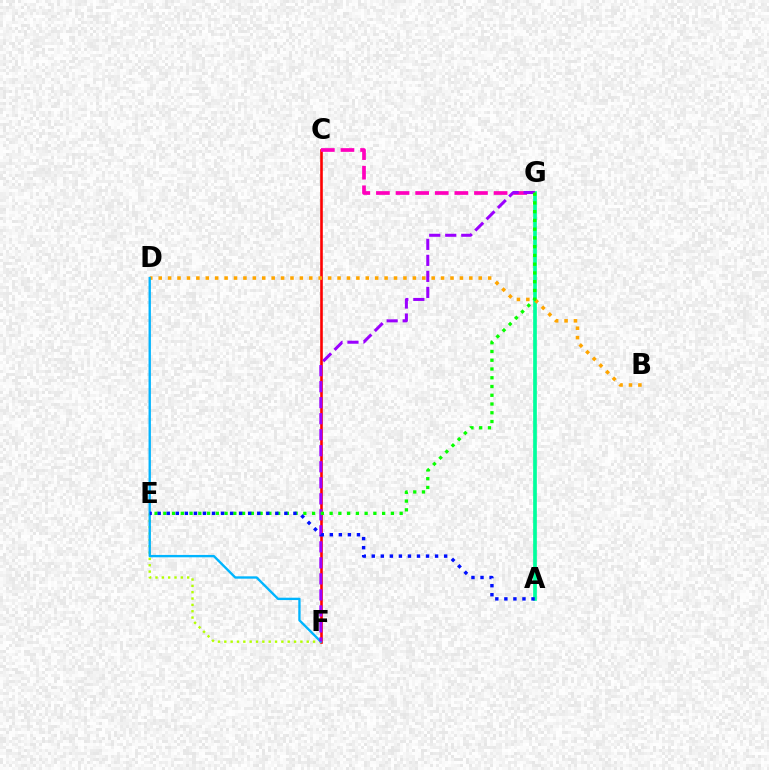{('A', 'G'): [{'color': '#00ff9d', 'line_style': 'solid', 'thickness': 2.65}], ('C', 'F'): [{'color': '#ff0000', 'line_style': 'solid', 'thickness': 1.88}], ('C', 'G'): [{'color': '#ff00bd', 'line_style': 'dashed', 'thickness': 2.66}], ('E', 'F'): [{'color': '#b3ff00', 'line_style': 'dotted', 'thickness': 1.72}], ('B', 'D'): [{'color': '#ffa500', 'line_style': 'dotted', 'thickness': 2.56}], ('D', 'F'): [{'color': '#00b5ff', 'line_style': 'solid', 'thickness': 1.7}], ('F', 'G'): [{'color': '#9b00ff', 'line_style': 'dashed', 'thickness': 2.18}], ('E', 'G'): [{'color': '#08ff00', 'line_style': 'dotted', 'thickness': 2.38}], ('A', 'E'): [{'color': '#0010ff', 'line_style': 'dotted', 'thickness': 2.46}]}